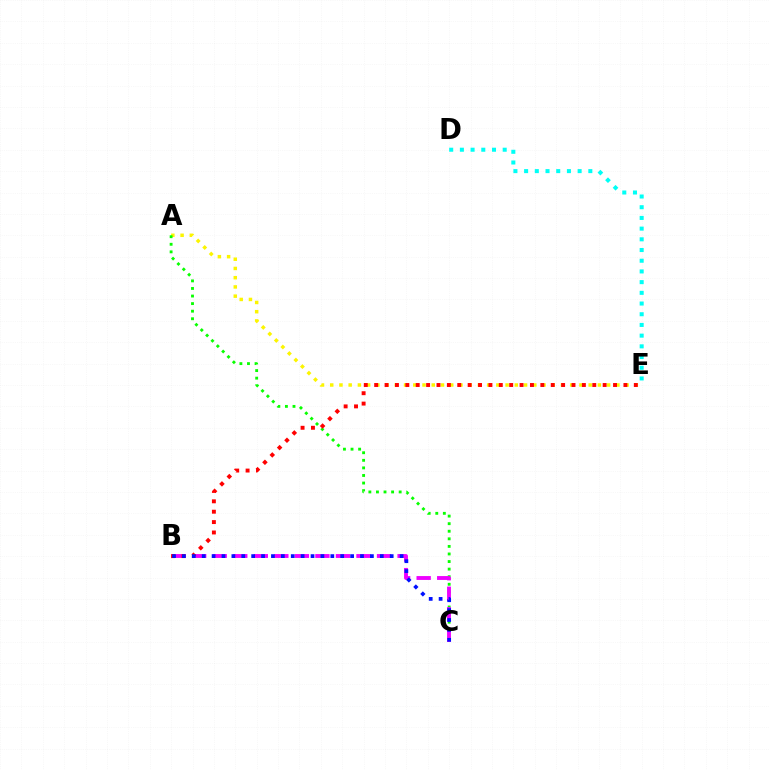{('D', 'E'): [{'color': '#00fff6', 'line_style': 'dotted', 'thickness': 2.91}], ('A', 'E'): [{'color': '#fcf500', 'line_style': 'dotted', 'thickness': 2.51}], ('A', 'C'): [{'color': '#08ff00', 'line_style': 'dotted', 'thickness': 2.06}], ('B', 'C'): [{'color': '#ee00ff', 'line_style': 'dashed', 'thickness': 2.79}, {'color': '#0010ff', 'line_style': 'dotted', 'thickness': 2.69}], ('B', 'E'): [{'color': '#ff0000', 'line_style': 'dotted', 'thickness': 2.82}]}